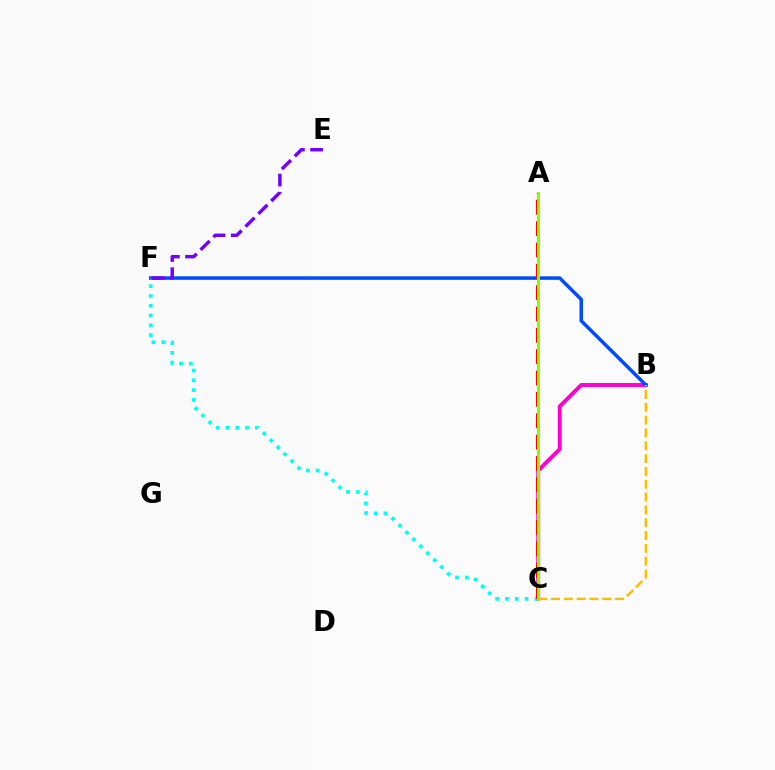{('A', 'C'): [{'color': '#00ff39', 'line_style': 'dotted', 'thickness': 2.05}, {'color': '#ff0000', 'line_style': 'dashed', 'thickness': 2.9}, {'color': '#84ff00', 'line_style': 'solid', 'thickness': 2.16}], ('B', 'C'): [{'color': '#ff00cf', 'line_style': 'solid', 'thickness': 2.83}, {'color': '#ffbd00', 'line_style': 'dashed', 'thickness': 1.74}], ('B', 'F'): [{'color': '#004bff', 'line_style': 'solid', 'thickness': 2.53}], ('C', 'F'): [{'color': '#00fff6', 'line_style': 'dotted', 'thickness': 2.66}], ('E', 'F'): [{'color': '#7200ff', 'line_style': 'dashed', 'thickness': 2.47}]}